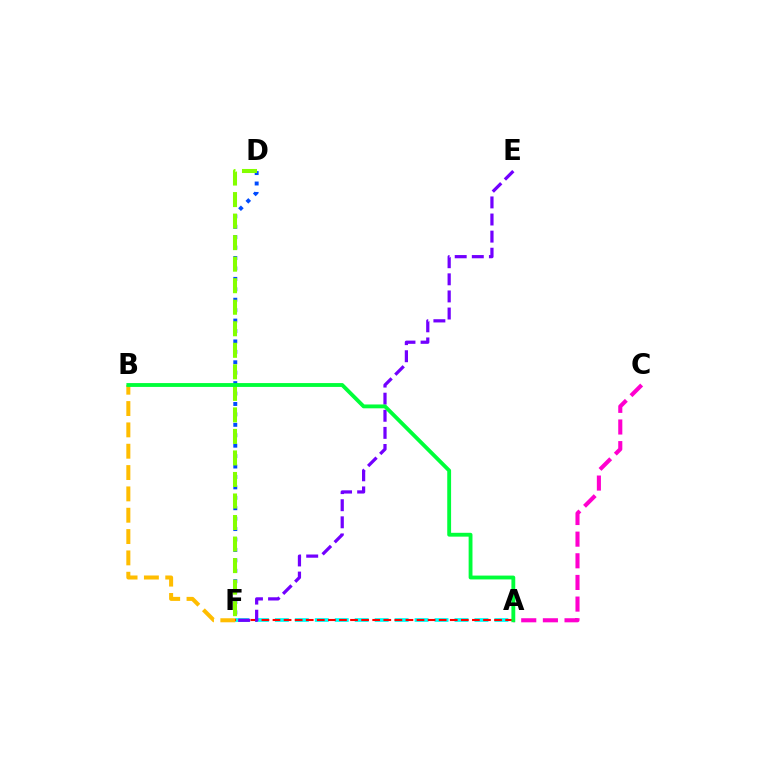{('A', 'C'): [{'color': '#ff00cf', 'line_style': 'dashed', 'thickness': 2.94}], ('D', 'F'): [{'color': '#004bff', 'line_style': 'dotted', 'thickness': 2.83}, {'color': '#84ff00', 'line_style': 'dashed', 'thickness': 2.92}], ('A', 'F'): [{'color': '#00fff6', 'line_style': 'dashed', 'thickness': 2.71}, {'color': '#ff0000', 'line_style': 'dashed', 'thickness': 1.5}], ('B', 'F'): [{'color': '#ffbd00', 'line_style': 'dashed', 'thickness': 2.9}], ('E', 'F'): [{'color': '#7200ff', 'line_style': 'dashed', 'thickness': 2.32}], ('A', 'B'): [{'color': '#00ff39', 'line_style': 'solid', 'thickness': 2.77}]}